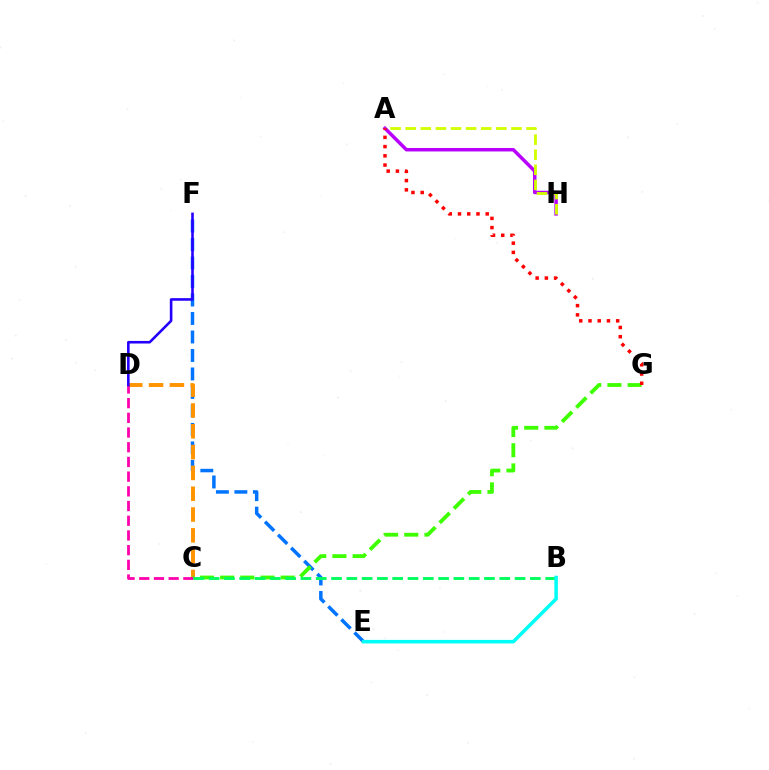{('E', 'F'): [{'color': '#0074ff', 'line_style': 'dashed', 'thickness': 2.51}], ('A', 'H'): [{'color': '#b900ff', 'line_style': 'solid', 'thickness': 2.51}, {'color': '#d1ff00', 'line_style': 'dashed', 'thickness': 2.05}], ('C', 'D'): [{'color': '#ff9400', 'line_style': 'dashed', 'thickness': 2.83}, {'color': '#ff00ac', 'line_style': 'dashed', 'thickness': 2.0}], ('C', 'G'): [{'color': '#3dff00', 'line_style': 'dashed', 'thickness': 2.74}], ('D', 'F'): [{'color': '#2500ff', 'line_style': 'solid', 'thickness': 1.87}], ('B', 'C'): [{'color': '#00ff5c', 'line_style': 'dashed', 'thickness': 2.08}], ('B', 'E'): [{'color': '#00fff6', 'line_style': 'solid', 'thickness': 2.54}], ('A', 'G'): [{'color': '#ff0000', 'line_style': 'dotted', 'thickness': 2.51}]}